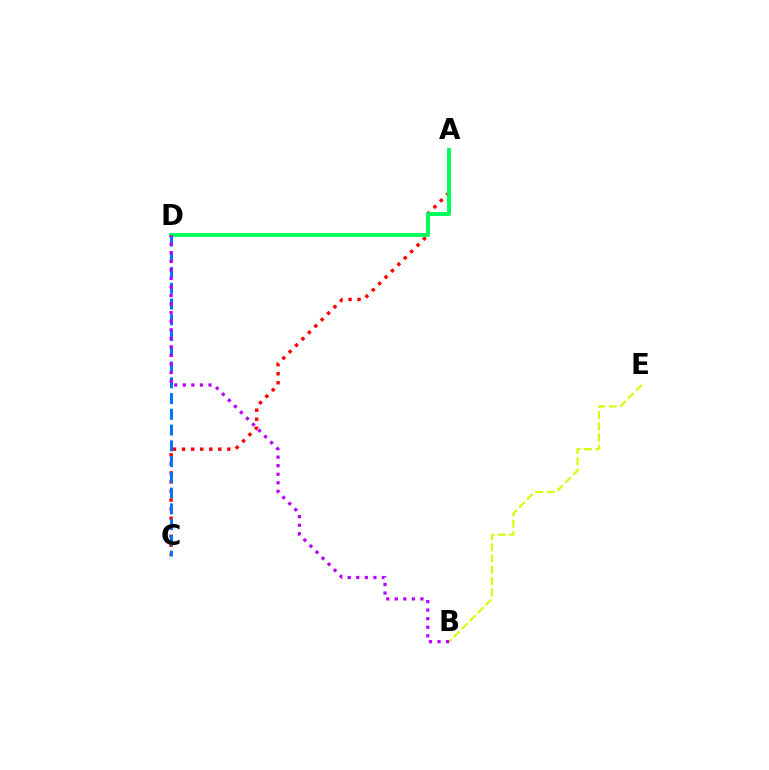{('B', 'E'): [{'color': '#d1ff00', 'line_style': 'dashed', 'thickness': 1.53}], ('A', 'C'): [{'color': '#ff0000', 'line_style': 'dotted', 'thickness': 2.46}], ('C', 'D'): [{'color': '#0074ff', 'line_style': 'dashed', 'thickness': 2.14}], ('A', 'D'): [{'color': '#00ff5c', 'line_style': 'solid', 'thickness': 2.84}], ('B', 'D'): [{'color': '#b900ff', 'line_style': 'dotted', 'thickness': 2.32}]}